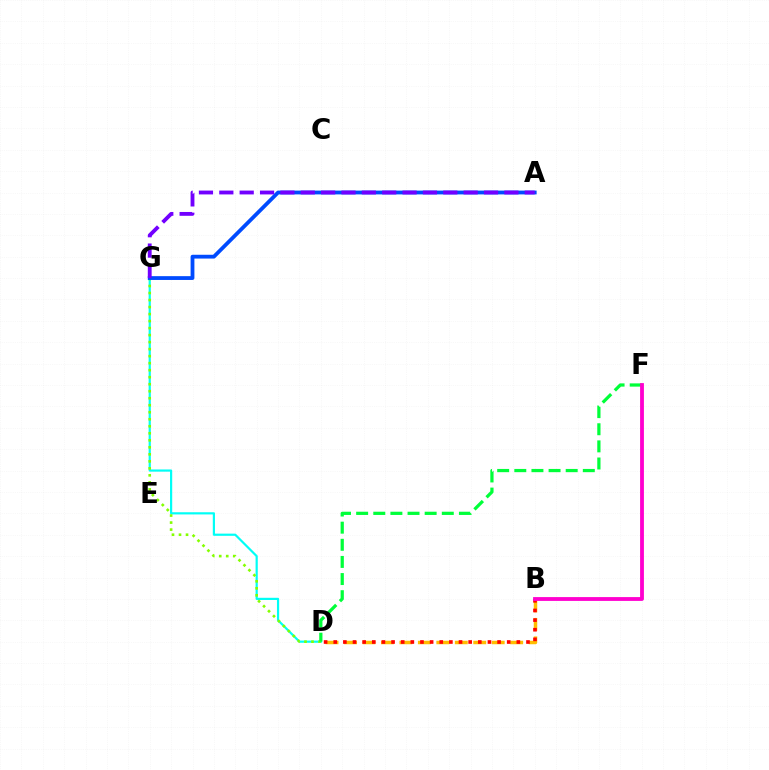{('B', 'D'): [{'color': '#ffbd00', 'line_style': 'dashed', 'thickness': 2.51}, {'color': '#ff0000', 'line_style': 'dotted', 'thickness': 2.62}], ('D', 'G'): [{'color': '#00fff6', 'line_style': 'solid', 'thickness': 1.58}, {'color': '#84ff00', 'line_style': 'dotted', 'thickness': 1.91}], ('A', 'G'): [{'color': '#004bff', 'line_style': 'solid', 'thickness': 2.74}, {'color': '#7200ff', 'line_style': 'dashed', 'thickness': 2.77}], ('D', 'F'): [{'color': '#00ff39', 'line_style': 'dashed', 'thickness': 2.33}], ('B', 'F'): [{'color': '#ff00cf', 'line_style': 'solid', 'thickness': 2.75}]}